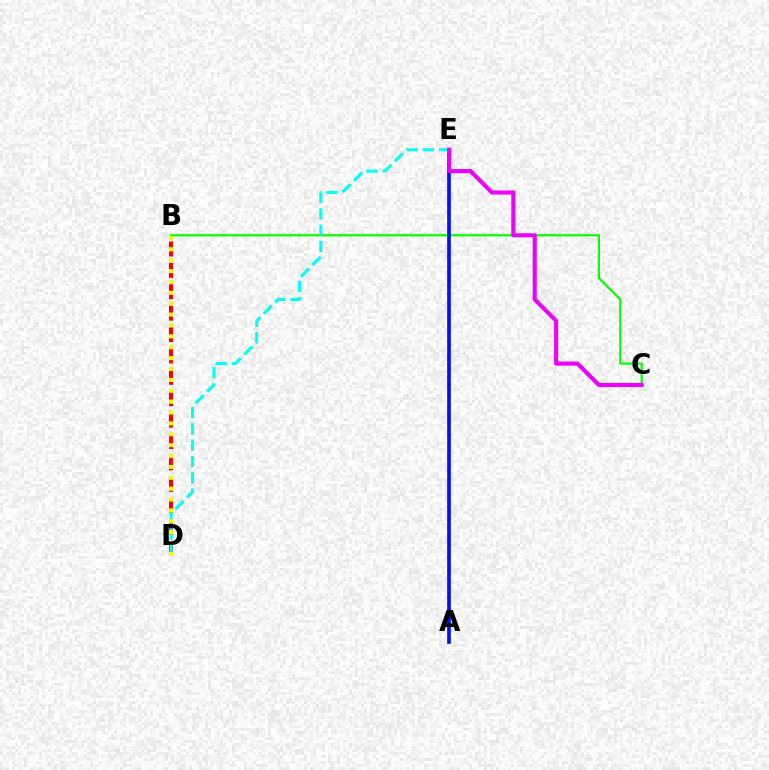{('B', 'D'): [{'color': '#ff0000', 'line_style': 'dashed', 'thickness': 2.91}, {'color': '#fcf500', 'line_style': 'dotted', 'thickness': 2.96}], ('B', 'C'): [{'color': '#08ff00', 'line_style': 'solid', 'thickness': 1.61}], ('A', 'E'): [{'color': '#0010ff', 'line_style': 'solid', 'thickness': 2.65}], ('D', 'E'): [{'color': '#00fff6', 'line_style': 'dashed', 'thickness': 2.21}], ('C', 'E'): [{'color': '#ee00ff', 'line_style': 'solid', 'thickness': 2.96}]}